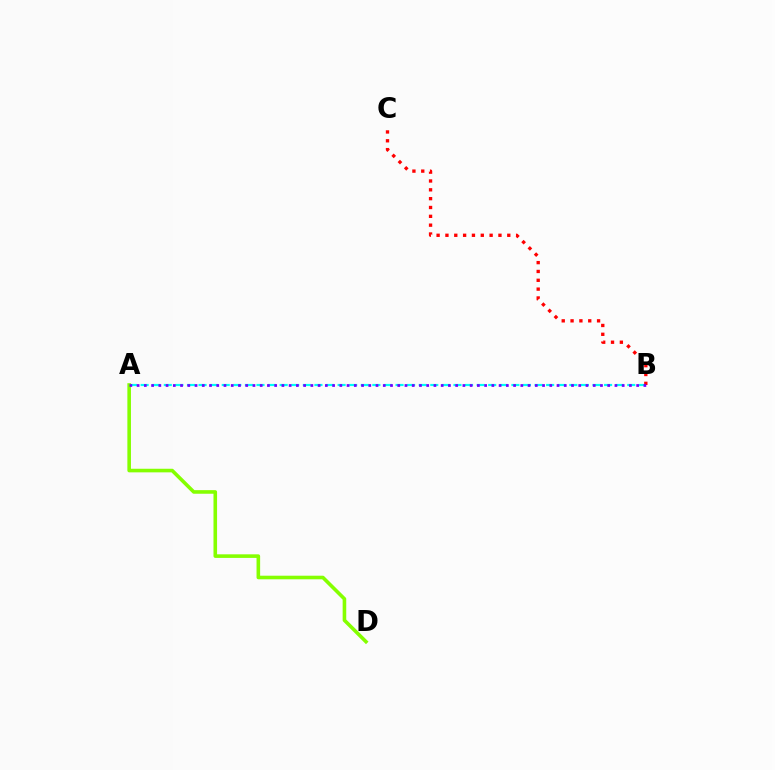{('A', 'B'): [{'color': '#00fff6', 'line_style': 'dashed', 'thickness': 1.57}, {'color': '#7200ff', 'line_style': 'dotted', 'thickness': 1.97}], ('A', 'D'): [{'color': '#84ff00', 'line_style': 'solid', 'thickness': 2.59}], ('B', 'C'): [{'color': '#ff0000', 'line_style': 'dotted', 'thickness': 2.4}]}